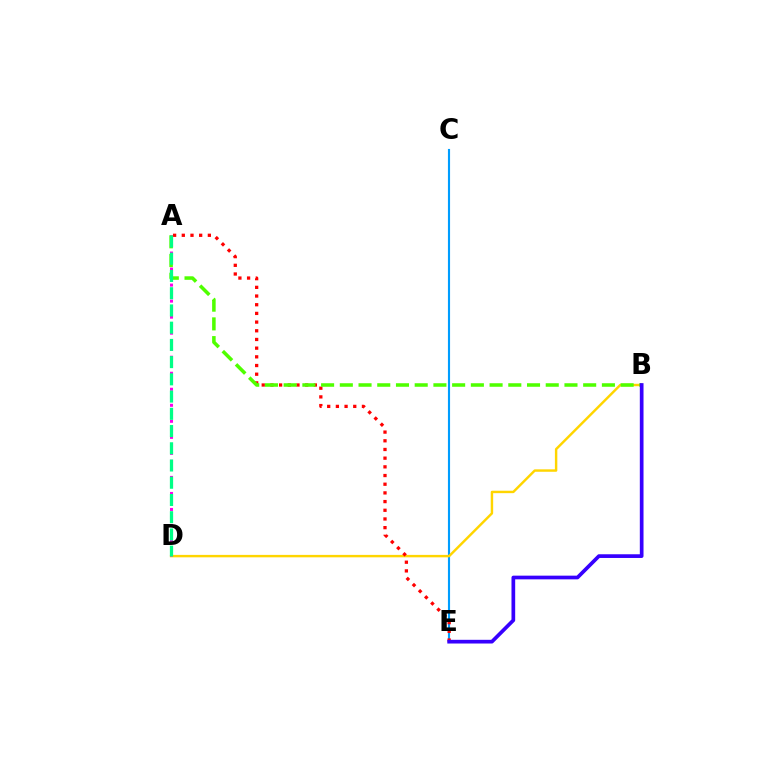{('C', 'E'): [{'color': '#009eff', 'line_style': 'solid', 'thickness': 1.54}], ('B', 'D'): [{'color': '#ffd500', 'line_style': 'solid', 'thickness': 1.75}], ('A', 'E'): [{'color': '#ff0000', 'line_style': 'dotted', 'thickness': 2.36}], ('A', 'B'): [{'color': '#4fff00', 'line_style': 'dashed', 'thickness': 2.54}], ('B', 'E'): [{'color': '#3700ff', 'line_style': 'solid', 'thickness': 2.66}], ('A', 'D'): [{'color': '#ff00ed', 'line_style': 'dotted', 'thickness': 2.18}, {'color': '#00ff86', 'line_style': 'dashed', 'thickness': 2.34}]}